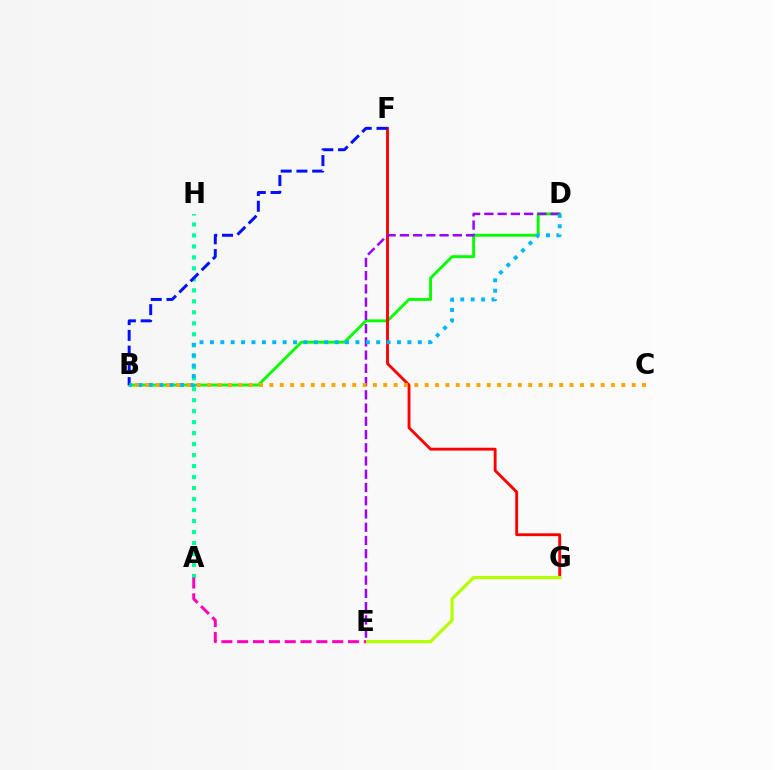{('B', 'D'): [{'color': '#08ff00', 'line_style': 'solid', 'thickness': 2.09}, {'color': '#00b5ff', 'line_style': 'dotted', 'thickness': 2.82}], ('F', 'G'): [{'color': '#ff0000', 'line_style': 'solid', 'thickness': 2.06}], ('E', 'G'): [{'color': '#b3ff00', 'line_style': 'solid', 'thickness': 2.32}], ('A', 'H'): [{'color': '#00ff9d', 'line_style': 'dotted', 'thickness': 2.98}], ('B', 'F'): [{'color': '#0010ff', 'line_style': 'dashed', 'thickness': 2.14}], ('D', 'E'): [{'color': '#9b00ff', 'line_style': 'dashed', 'thickness': 1.8}], ('B', 'C'): [{'color': '#ffa500', 'line_style': 'dotted', 'thickness': 2.81}], ('A', 'E'): [{'color': '#ff00bd', 'line_style': 'dashed', 'thickness': 2.15}]}